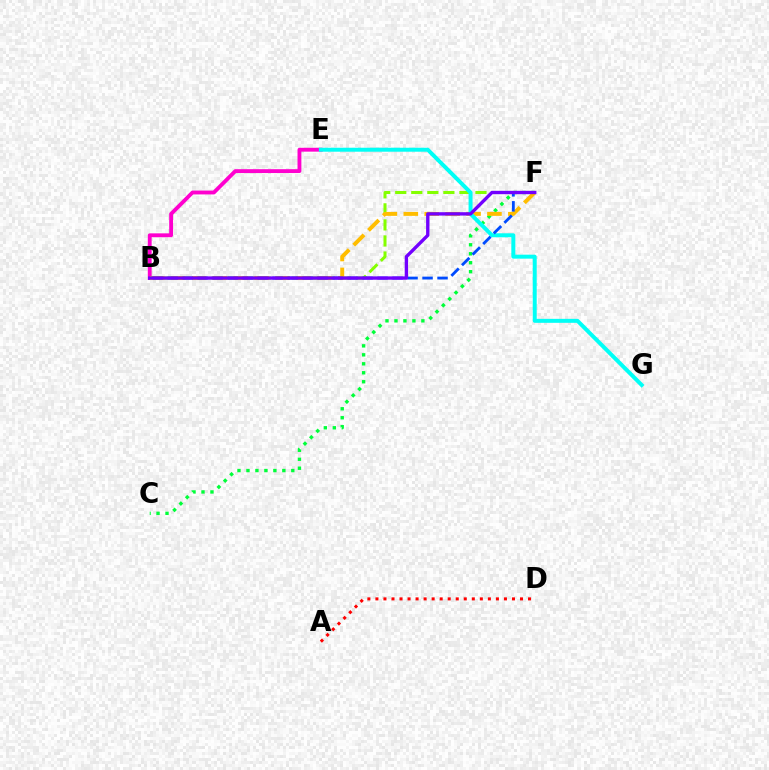{('B', 'E'): [{'color': '#ff00cf', 'line_style': 'solid', 'thickness': 2.77}], ('B', 'F'): [{'color': '#84ff00', 'line_style': 'dashed', 'thickness': 2.18}, {'color': '#ffbd00', 'line_style': 'dashed', 'thickness': 2.84}, {'color': '#004bff', 'line_style': 'dashed', 'thickness': 2.04}, {'color': '#7200ff', 'line_style': 'solid', 'thickness': 2.42}], ('C', 'F'): [{'color': '#00ff39', 'line_style': 'dotted', 'thickness': 2.44}], ('E', 'G'): [{'color': '#00fff6', 'line_style': 'solid', 'thickness': 2.86}], ('A', 'D'): [{'color': '#ff0000', 'line_style': 'dotted', 'thickness': 2.18}]}